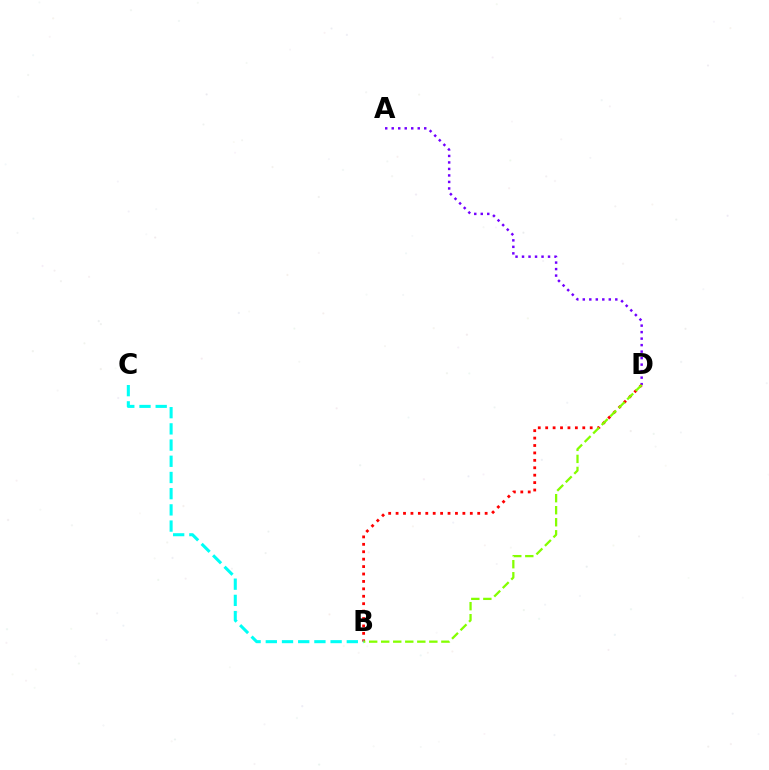{('A', 'D'): [{'color': '#7200ff', 'line_style': 'dotted', 'thickness': 1.77}], ('B', 'D'): [{'color': '#ff0000', 'line_style': 'dotted', 'thickness': 2.02}, {'color': '#84ff00', 'line_style': 'dashed', 'thickness': 1.63}], ('B', 'C'): [{'color': '#00fff6', 'line_style': 'dashed', 'thickness': 2.2}]}